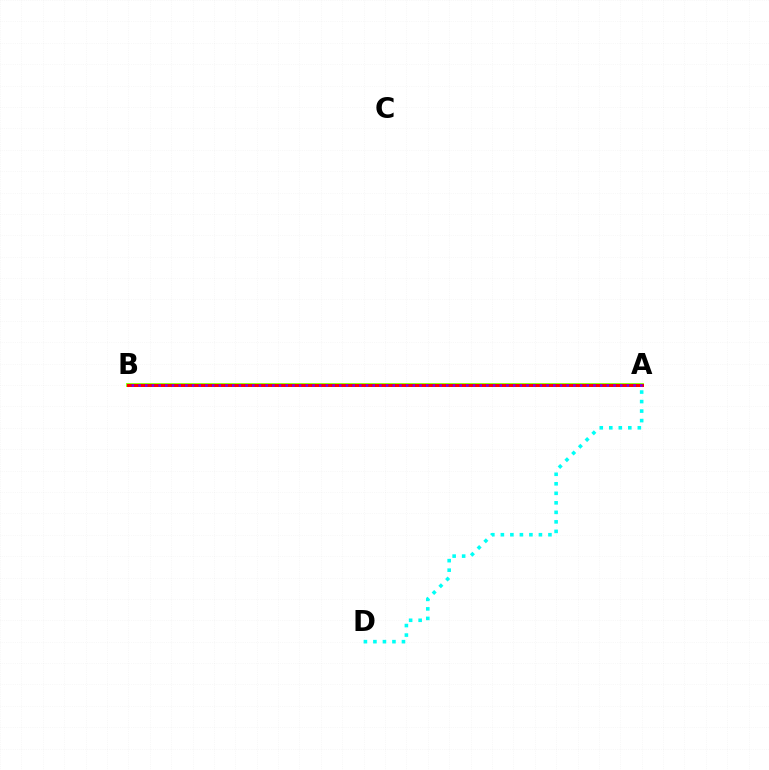{('A', 'B'): [{'color': '#84ff00', 'line_style': 'solid', 'thickness': 2.76}, {'color': '#ff0000', 'line_style': 'solid', 'thickness': 2.15}, {'color': '#7200ff', 'line_style': 'dotted', 'thickness': 1.82}], ('A', 'D'): [{'color': '#00fff6', 'line_style': 'dotted', 'thickness': 2.59}]}